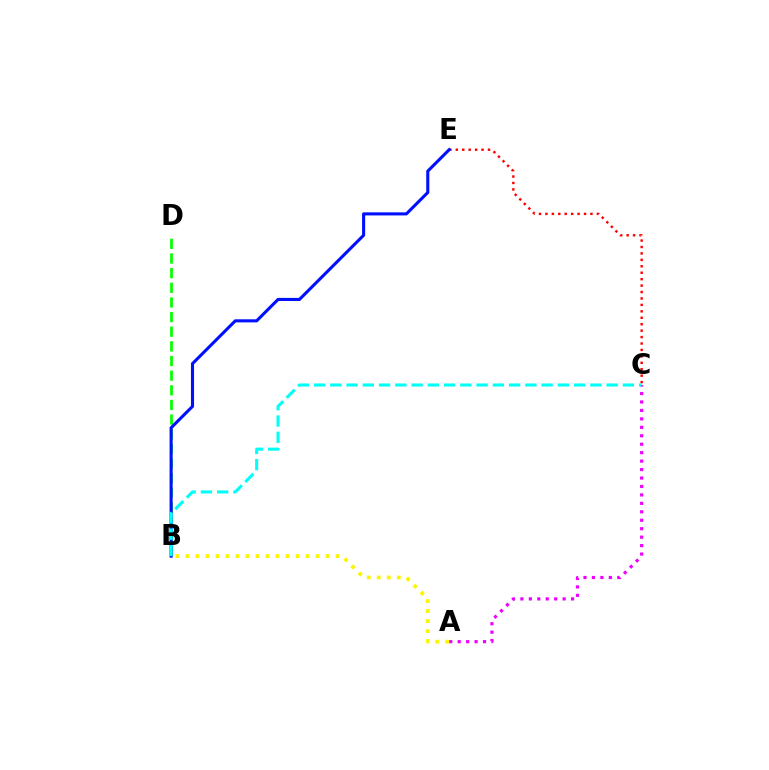{('C', 'E'): [{'color': '#ff0000', 'line_style': 'dotted', 'thickness': 1.75}], ('B', 'D'): [{'color': '#08ff00', 'line_style': 'dashed', 'thickness': 1.99}], ('B', 'E'): [{'color': '#0010ff', 'line_style': 'solid', 'thickness': 2.22}], ('A', 'C'): [{'color': '#ee00ff', 'line_style': 'dotted', 'thickness': 2.3}], ('A', 'B'): [{'color': '#fcf500', 'line_style': 'dotted', 'thickness': 2.72}], ('B', 'C'): [{'color': '#00fff6', 'line_style': 'dashed', 'thickness': 2.21}]}